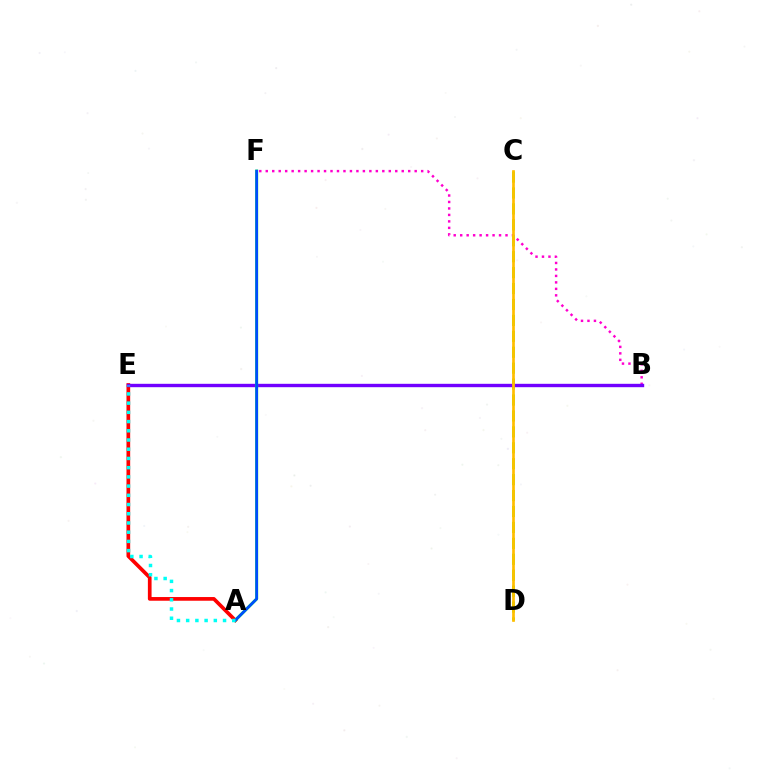{('B', 'F'): [{'color': '#ff00cf', 'line_style': 'dotted', 'thickness': 1.76}], ('A', 'E'): [{'color': '#ff0000', 'line_style': 'solid', 'thickness': 2.66}, {'color': '#00fff6', 'line_style': 'dotted', 'thickness': 2.5}], ('C', 'D'): [{'color': '#84ff00', 'line_style': 'dashed', 'thickness': 2.16}, {'color': '#ffbd00', 'line_style': 'solid', 'thickness': 1.94}], ('B', 'E'): [{'color': '#7200ff', 'line_style': 'solid', 'thickness': 2.44}], ('A', 'F'): [{'color': '#00ff39', 'line_style': 'solid', 'thickness': 2.15}, {'color': '#004bff', 'line_style': 'solid', 'thickness': 1.96}]}